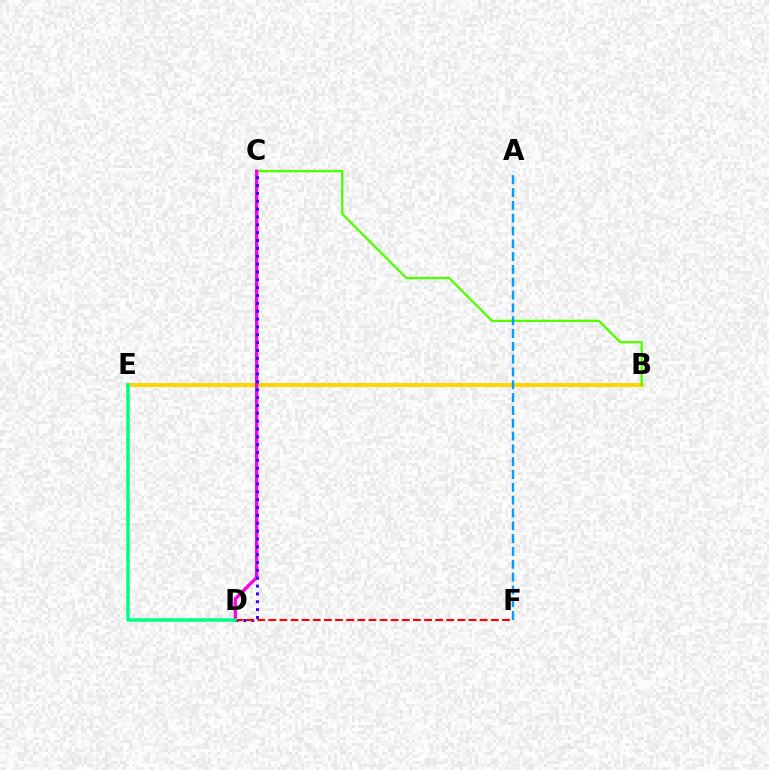{('B', 'E'): [{'color': '#ffd500', 'line_style': 'solid', 'thickness': 2.83}], ('B', 'C'): [{'color': '#4fff00', 'line_style': 'solid', 'thickness': 1.66}], ('C', 'D'): [{'color': '#ff00ed', 'line_style': 'solid', 'thickness': 2.4}, {'color': '#3700ff', 'line_style': 'dotted', 'thickness': 2.13}], ('D', 'F'): [{'color': '#ff0000', 'line_style': 'dashed', 'thickness': 1.51}], ('D', 'E'): [{'color': '#00ff86', 'line_style': 'solid', 'thickness': 2.53}], ('A', 'F'): [{'color': '#009eff', 'line_style': 'dashed', 'thickness': 1.74}]}